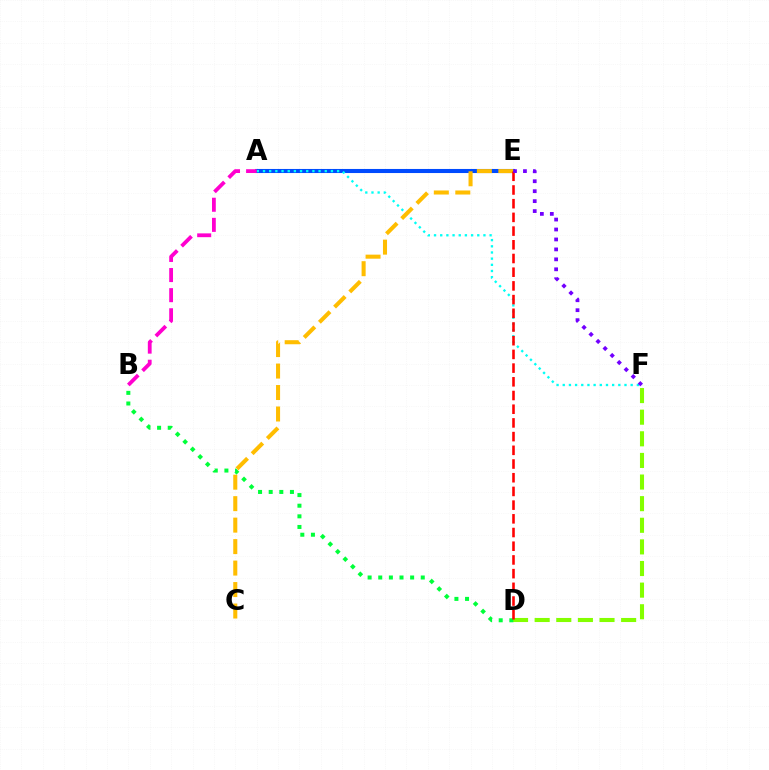{('D', 'F'): [{'color': '#84ff00', 'line_style': 'dashed', 'thickness': 2.94}], ('A', 'E'): [{'color': '#004bff', 'line_style': 'solid', 'thickness': 2.93}], ('A', 'F'): [{'color': '#00fff6', 'line_style': 'dotted', 'thickness': 1.68}], ('C', 'E'): [{'color': '#ffbd00', 'line_style': 'dashed', 'thickness': 2.92}], ('B', 'D'): [{'color': '#00ff39', 'line_style': 'dotted', 'thickness': 2.89}], ('D', 'E'): [{'color': '#ff0000', 'line_style': 'dashed', 'thickness': 1.86}], ('A', 'B'): [{'color': '#ff00cf', 'line_style': 'dashed', 'thickness': 2.73}], ('E', 'F'): [{'color': '#7200ff', 'line_style': 'dotted', 'thickness': 2.7}]}